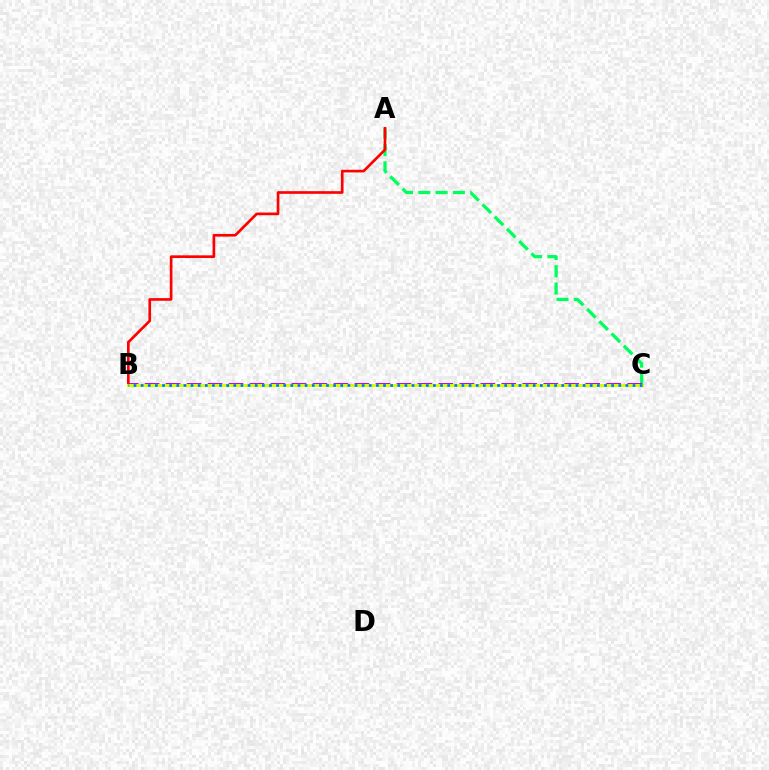{('A', 'C'): [{'color': '#00ff5c', 'line_style': 'dashed', 'thickness': 2.35}], ('B', 'C'): [{'color': '#b900ff', 'line_style': 'dashed', 'thickness': 2.85}, {'color': '#d1ff00', 'line_style': 'solid', 'thickness': 2.19}, {'color': '#0074ff', 'line_style': 'dotted', 'thickness': 1.94}], ('A', 'B'): [{'color': '#ff0000', 'line_style': 'solid', 'thickness': 1.92}]}